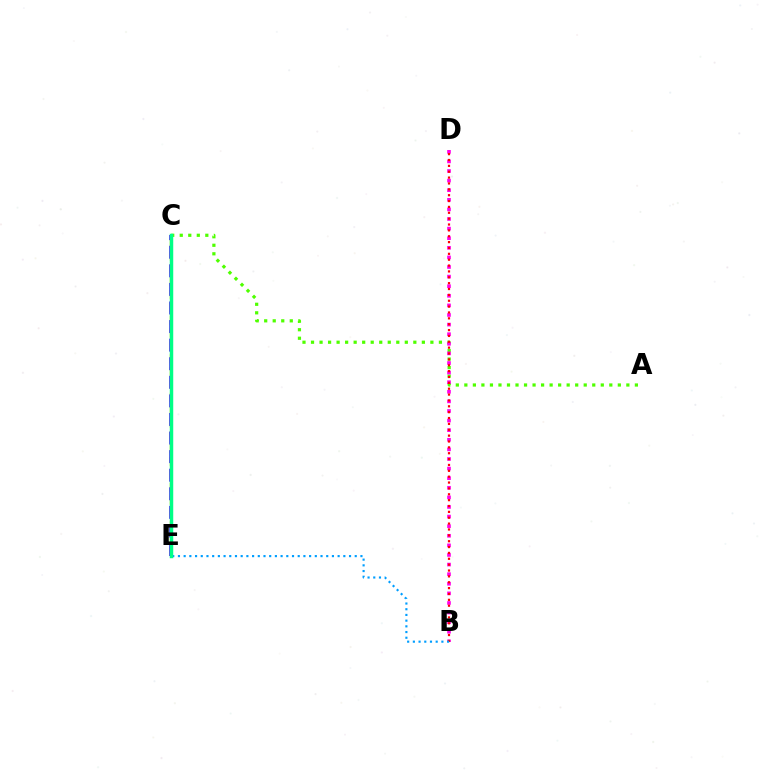{('A', 'C'): [{'color': '#4fff00', 'line_style': 'dotted', 'thickness': 2.32}], ('B', 'D'): [{'color': '#ff00ed', 'line_style': 'dotted', 'thickness': 2.61}, {'color': '#ff0000', 'line_style': 'dotted', 'thickness': 1.59}], ('C', 'E'): [{'color': '#ffd500', 'line_style': 'dashed', 'thickness': 1.75}, {'color': '#3700ff', 'line_style': 'dashed', 'thickness': 2.52}, {'color': '#00ff86', 'line_style': 'solid', 'thickness': 2.5}], ('B', 'E'): [{'color': '#009eff', 'line_style': 'dotted', 'thickness': 1.55}]}